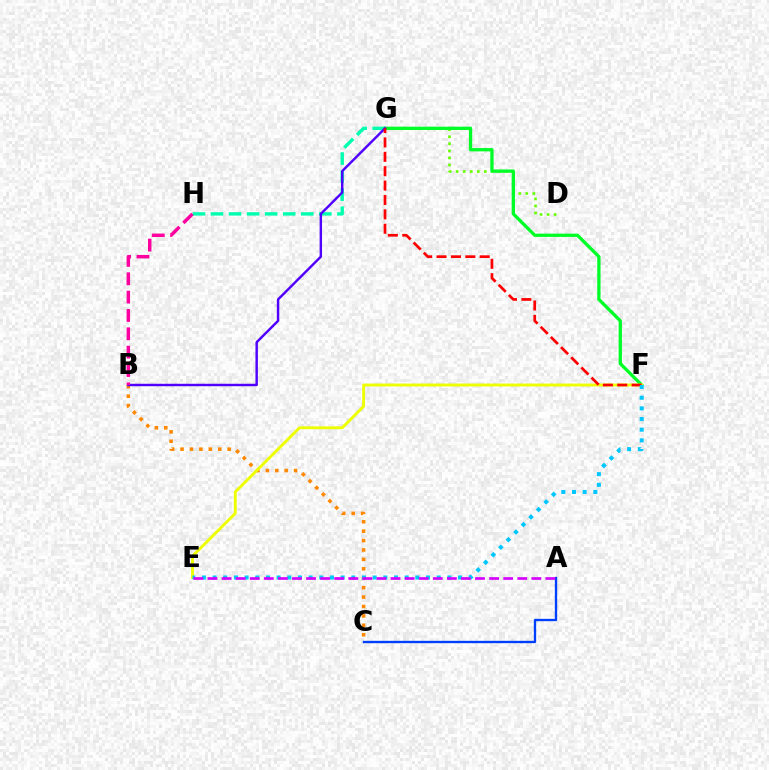{('A', 'C'): [{'color': '#003fff', 'line_style': 'solid', 'thickness': 1.68}], ('B', 'C'): [{'color': '#ff8800', 'line_style': 'dotted', 'thickness': 2.56}], ('D', 'G'): [{'color': '#66ff00', 'line_style': 'dotted', 'thickness': 1.92}], ('G', 'H'): [{'color': '#00ffaf', 'line_style': 'dashed', 'thickness': 2.45}], ('F', 'G'): [{'color': '#00ff27', 'line_style': 'solid', 'thickness': 2.38}, {'color': '#ff0000', 'line_style': 'dashed', 'thickness': 1.95}], ('E', 'F'): [{'color': '#eeff00', 'line_style': 'solid', 'thickness': 2.08}, {'color': '#00c7ff', 'line_style': 'dotted', 'thickness': 2.9}], ('B', 'G'): [{'color': '#4f00ff', 'line_style': 'solid', 'thickness': 1.75}], ('B', 'H'): [{'color': '#ff00a0', 'line_style': 'dashed', 'thickness': 2.49}], ('A', 'E'): [{'color': '#d600ff', 'line_style': 'dashed', 'thickness': 1.91}]}